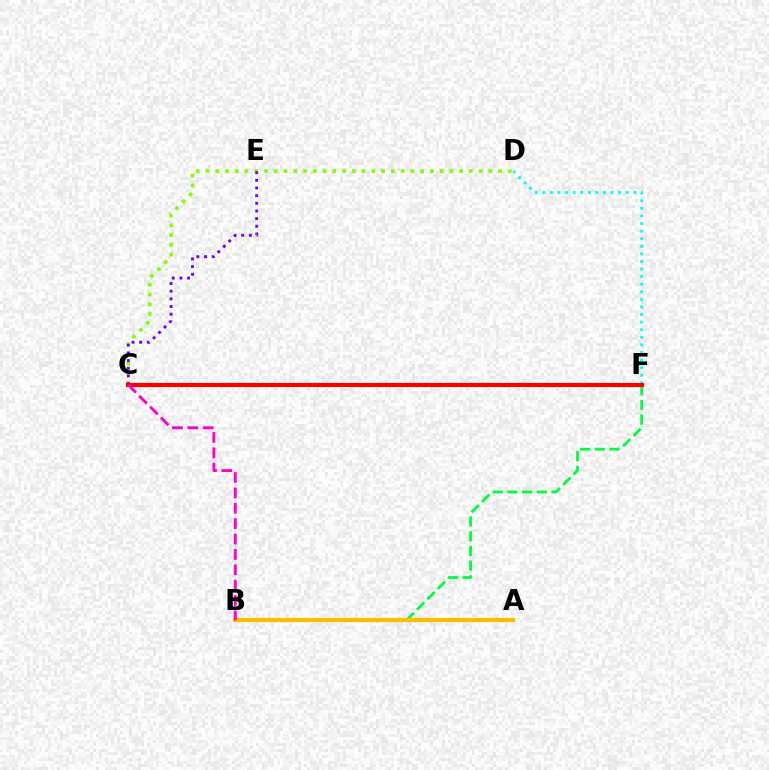{('C', 'D'): [{'color': '#84ff00', 'line_style': 'dotted', 'thickness': 2.65}], ('C', 'E'): [{'color': '#7200ff', 'line_style': 'dotted', 'thickness': 2.08}], ('D', 'F'): [{'color': '#00fff6', 'line_style': 'dotted', 'thickness': 2.06}], ('B', 'F'): [{'color': '#00ff39', 'line_style': 'dashed', 'thickness': 2.0}], ('C', 'F'): [{'color': '#004bff', 'line_style': 'solid', 'thickness': 1.85}, {'color': '#ff0000', 'line_style': 'solid', 'thickness': 2.96}], ('A', 'B'): [{'color': '#ffbd00', 'line_style': 'solid', 'thickness': 2.99}], ('B', 'C'): [{'color': '#ff00cf', 'line_style': 'dashed', 'thickness': 2.09}]}